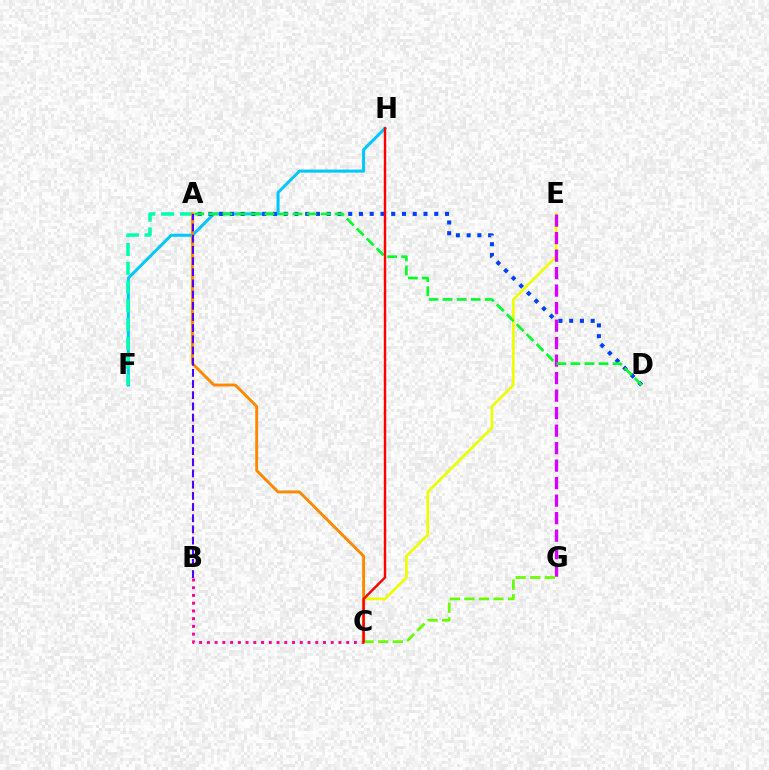{('C', 'E'): [{'color': '#eeff00', 'line_style': 'solid', 'thickness': 1.94}], ('F', 'H'): [{'color': '#00c7ff', 'line_style': 'solid', 'thickness': 2.18}], ('A', 'D'): [{'color': '#003fff', 'line_style': 'dotted', 'thickness': 2.92}, {'color': '#00ff27', 'line_style': 'dashed', 'thickness': 1.91}], ('E', 'G'): [{'color': '#d600ff', 'line_style': 'dashed', 'thickness': 2.38}], ('B', 'C'): [{'color': '#ff00a0', 'line_style': 'dotted', 'thickness': 2.1}], ('A', 'F'): [{'color': '#00ffaf', 'line_style': 'dashed', 'thickness': 2.55}], ('A', 'C'): [{'color': '#ff8800', 'line_style': 'solid', 'thickness': 2.08}], ('C', 'G'): [{'color': '#66ff00', 'line_style': 'dashed', 'thickness': 1.98}], ('C', 'H'): [{'color': '#ff0000', 'line_style': 'solid', 'thickness': 1.74}], ('A', 'B'): [{'color': '#4f00ff', 'line_style': 'dashed', 'thickness': 1.52}]}